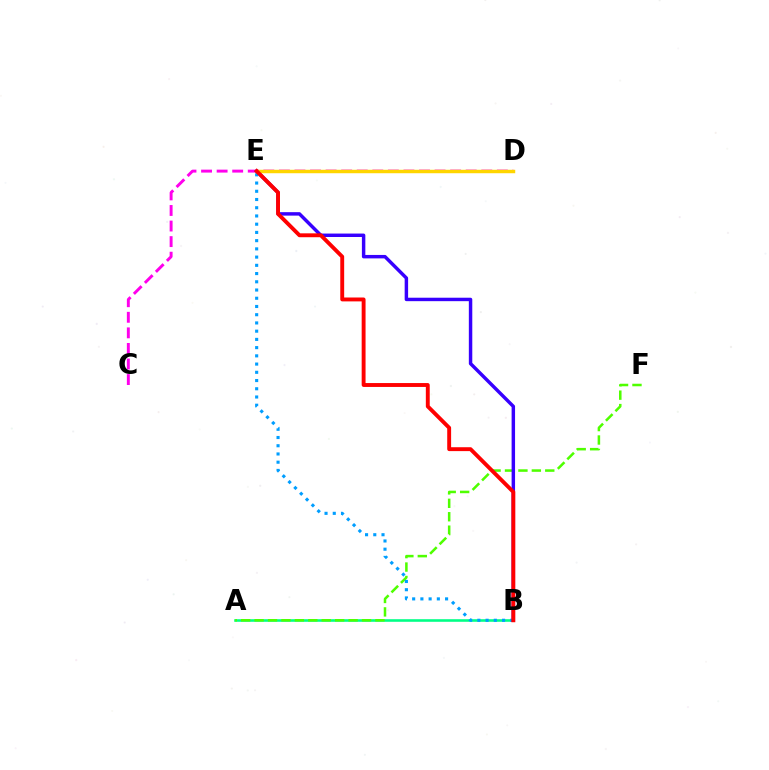{('A', 'B'): [{'color': '#00ff86', 'line_style': 'solid', 'thickness': 1.87}], ('A', 'F'): [{'color': '#4fff00', 'line_style': 'dashed', 'thickness': 1.82}], ('C', 'D'): [{'color': '#ff00ed', 'line_style': 'dashed', 'thickness': 2.11}], ('B', 'E'): [{'color': '#009eff', 'line_style': 'dotted', 'thickness': 2.24}, {'color': '#3700ff', 'line_style': 'solid', 'thickness': 2.48}, {'color': '#ff0000', 'line_style': 'solid', 'thickness': 2.8}], ('D', 'E'): [{'color': '#ffd500', 'line_style': 'solid', 'thickness': 2.48}]}